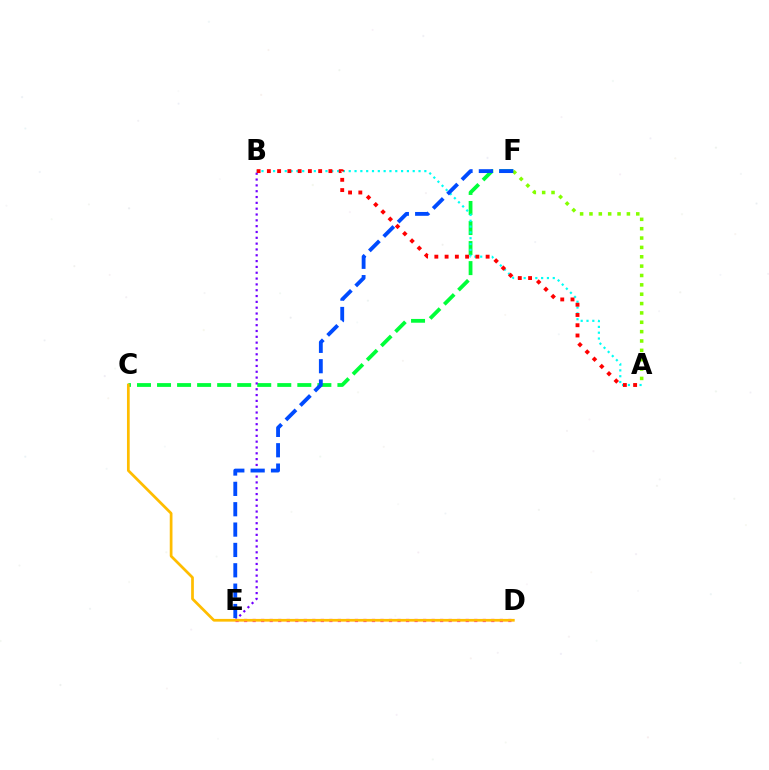{('C', 'F'): [{'color': '#00ff39', 'line_style': 'dashed', 'thickness': 2.72}], ('A', 'B'): [{'color': '#00fff6', 'line_style': 'dotted', 'thickness': 1.58}, {'color': '#ff0000', 'line_style': 'dotted', 'thickness': 2.79}], ('B', 'E'): [{'color': '#7200ff', 'line_style': 'dotted', 'thickness': 1.58}], ('D', 'E'): [{'color': '#ff00cf', 'line_style': 'dotted', 'thickness': 2.32}], ('A', 'F'): [{'color': '#84ff00', 'line_style': 'dotted', 'thickness': 2.54}], ('C', 'D'): [{'color': '#ffbd00', 'line_style': 'solid', 'thickness': 1.96}], ('E', 'F'): [{'color': '#004bff', 'line_style': 'dashed', 'thickness': 2.76}]}